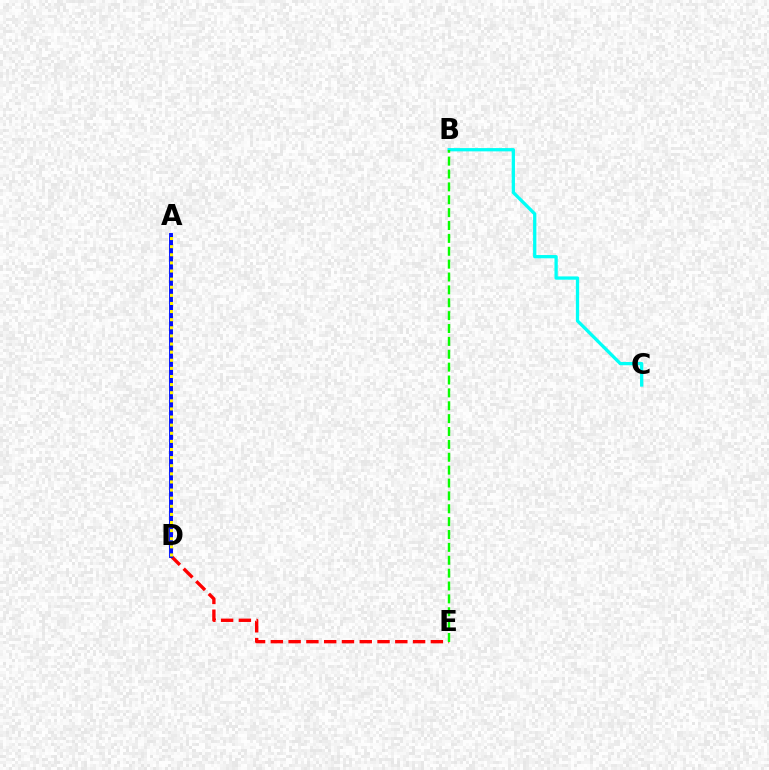{('B', 'C'): [{'color': '#00fff6', 'line_style': 'solid', 'thickness': 2.36}], ('D', 'E'): [{'color': '#ff0000', 'line_style': 'dashed', 'thickness': 2.42}], ('A', 'D'): [{'color': '#ee00ff', 'line_style': 'dashed', 'thickness': 2.2}, {'color': '#0010ff', 'line_style': 'solid', 'thickness': 2.8}, {'color': '#fcf500', 'line_style': 'dotted', 'thickness': 2.2}], ('B', 'E'): [{'color': '#08ff00', 'line_style': 'dashed', 'thickness': 1.75}]}